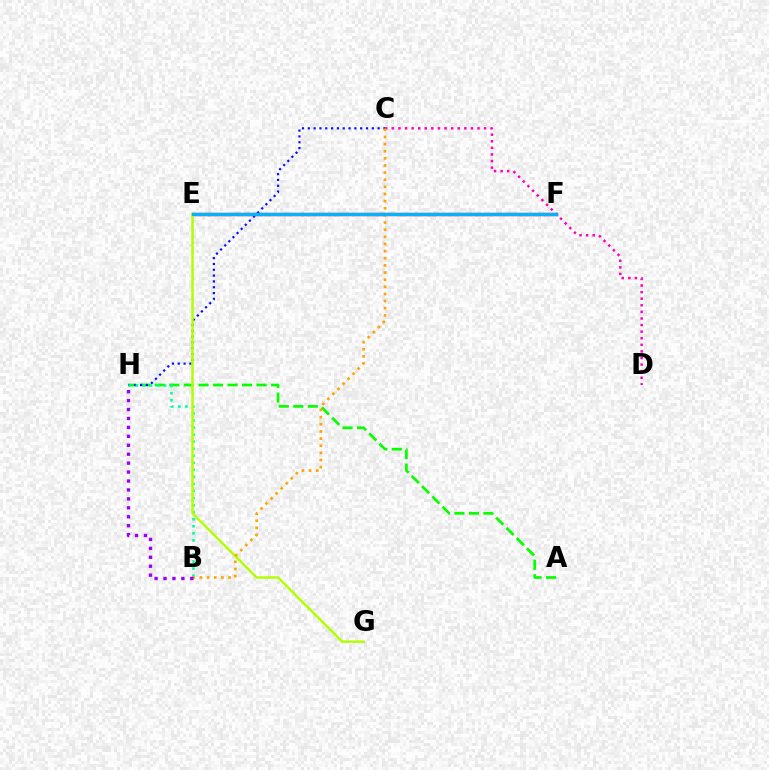{('A', 'H'): [{'color': '#08ff00', 'line_style': 'dashed', 'thickness': 1.97}], ('C', 'H'): [{'color': '#0010ff', 'line_style': 'dotted', 'thickness': 1.58}], ('B', 'H'): [{'color': '#00ff9d', 'line_style': 'dotted', 'thickness': 1.92}, {'color': '#9b00ff', 'line_style': 'dotted', 'thickness': 2.43}], ('E', 'F'): [{'color': '#ff0000', 'line_style': 'solid', 'thickness': 2.45}, {'color': '#00b5ff', 'line_style': 'solid', 'thickness': 2.29}], ('C', 'D'): [{'color': '#ff00bd', 'line_style': 'dotted', 'thickness': 1.79}], ('E', 'G'): [{'color': '#b3ff00', 'line_style': 'solid', 'thickness': 1.79}], ('B', 'C'): [{'color': '#ffa500', 'line_style': 'dotted', 'thickness': 1.94}]}